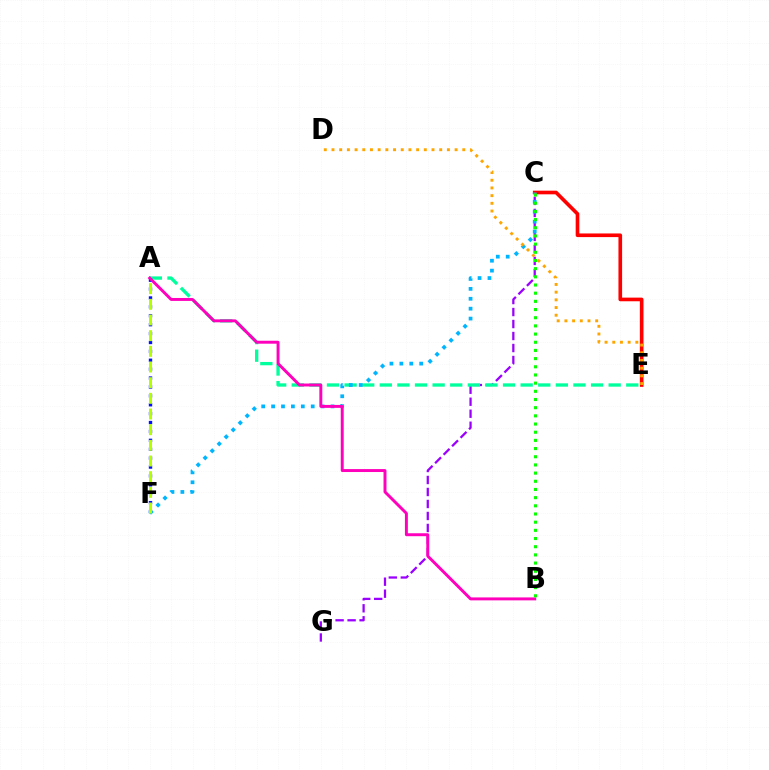{('C', 'G'): [{'color': '#9b00ff', 'line_style': 'dashed', 'thickness': 1.63}], ('C', 'E'): [{'color': '#ff0000', 'line_style': 'solid', 'thickness': 2.63}], ('A', 'E'): [{'color': '#00ff9d', 'line_style': 'dashed', 'thickness': 2.39}], ('A', 'F'): [{'color': '#0010ff', 'line_style': 'dotted', 'thickness': 2.42}, {'color': '#b3ff00', 'line_style': 'dashed', 'thickness': 2.13}], ('C', 'F'): [{'color': '#00b5ff', 'line_style': 'dotted', 'thickness': 2.69}], ('A', 'B'): [{'color': '#ff00bd', 'line_style': 'solid', 'thickness': 2.12}], ('B', 'C'): [{'color': '#08ff00', 'line_style': 'dotted', 'thickness': 2.22}], ('D', 'E'): [{'color': '#ffa500', 'line_style': 'dotted', 'thickness': 2.09}]}